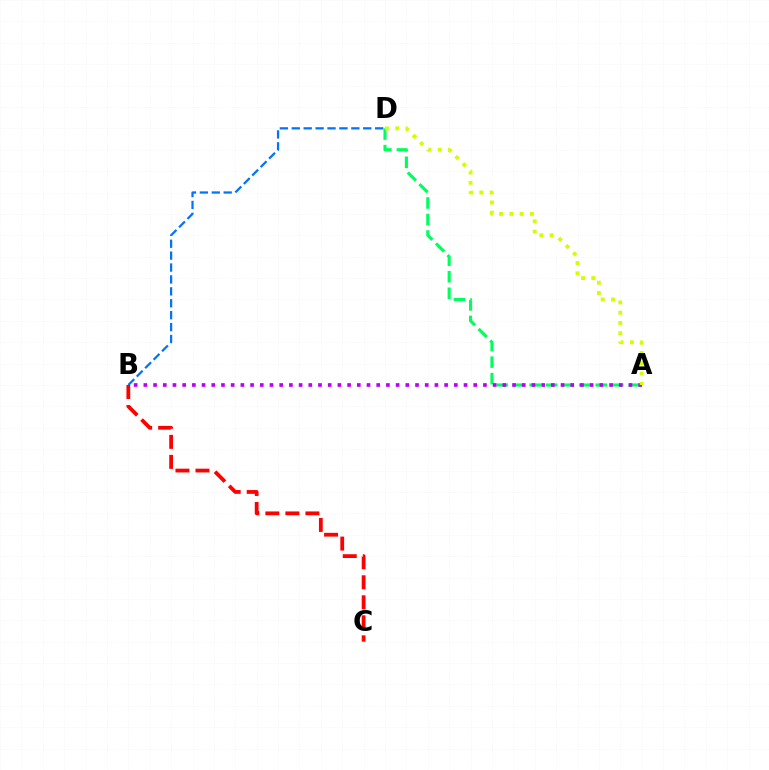{('B', 'D'): [{'color': '#0074ff', 'line_style': 'dashed', 'thickness': 1.62}], ('A', 'D'): [{'color': '#00ff5c', 'line_style': 'dashed', 'thickness': 2.24}, {'color': '#d1ff00', 'line_style': 'dotted', 'thickness': 2.79}], ('A', 'B'): [{'color': '#b900ff', 'line_style': 'dotted', 'thickness': 2.64}], ('B', 'C'): [{'color': '#ff0000', 'line_style': 'dashed', 'thickness': 2.72}]}